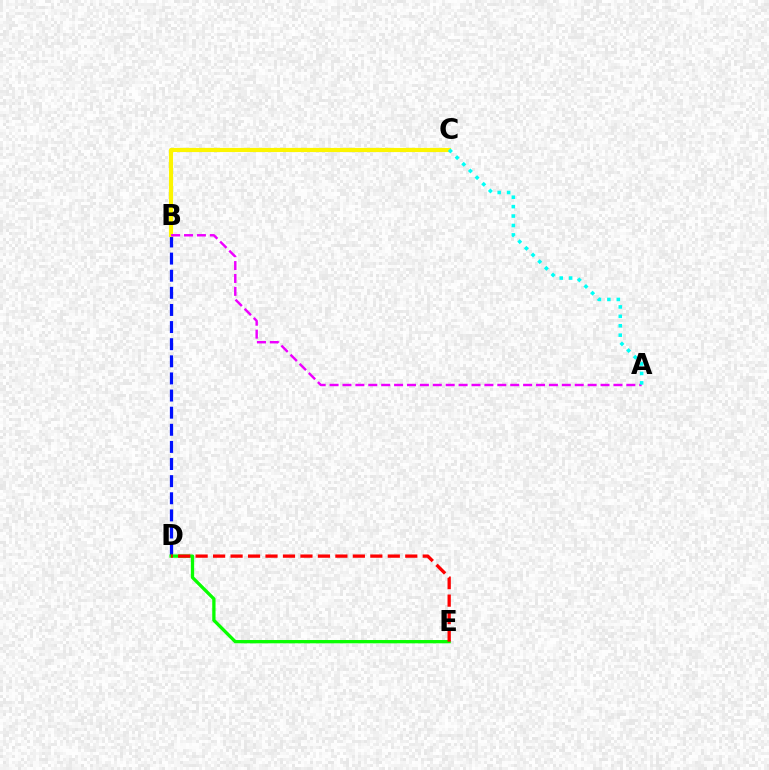{('B', 'D'): [{'color': '#0010ff', 'line_style': 'dashed', 'thickness': 2.33}], ('B', 'C'): [{'color': '#fcf500', 'line_style': 'solid', 'thickness': 2.98}], ('A', 'B'): [{'color': '#ee00ff', 'line_style': 'dashed', 'thickness': 1.75}], ('D', 'E'): [{'color': '#08ff00', 'line_style': 'solid', 'thickness': 2.37}, {'color': '#ff0000', 'line_style': 'dashed', 'thickness': 2.37}], ('A', 'C'): [{'color': '#00fff6', 'line_style': 'dotted', 'thickness': 2.56}]}